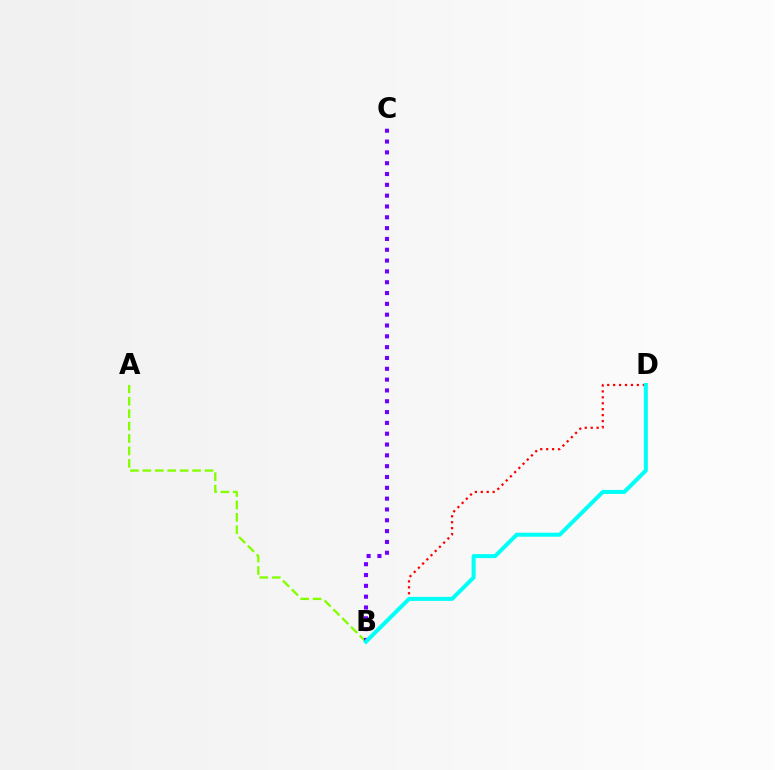{('A', 'B'): [{'color': '#84ff00', 'line_style': 'dashed', 'thickness': 1.69}], ('B', 'C'): [{'color': '#7200ff', 'line_style': 'dotted', 'thickness': 2.94}], ('B', 'D'): [{'color': '#ff0000', 'line_style': 'dotted', 'thickness': 1.61}, {'color': '#00fff6', 'line_style': 'solid', 'thickness': 2.88}]}